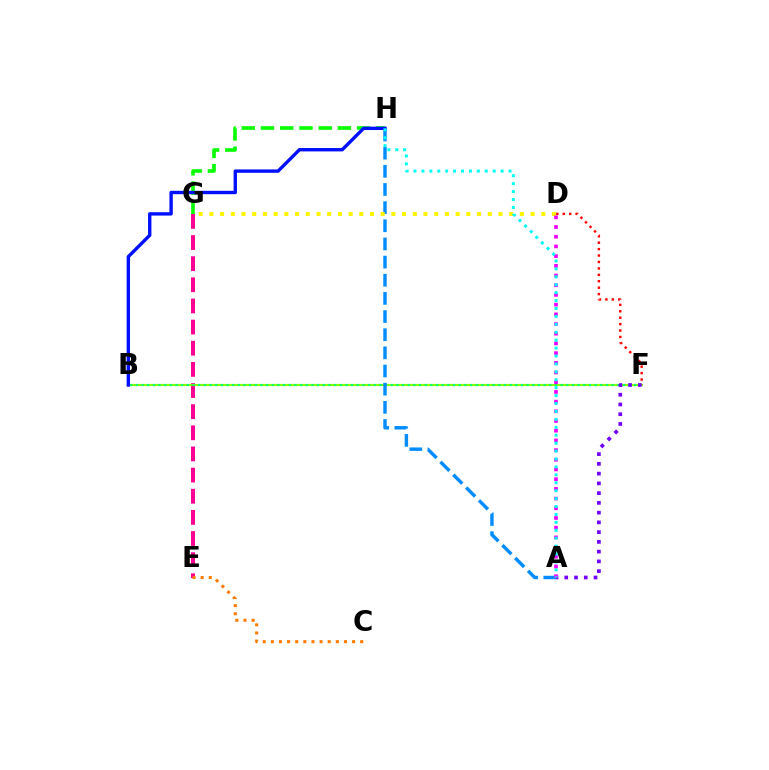{('E', 'G'): [{'color': '#ff0094', 'line_style': 'dashed', 'thickness': 2.87}], ('B', 'F'): [{'color': '#84ff00', 'line_style': 'solid', 'thickness': 1.54}, {'color': '#00ff74', 'line_style': 'dotted', 'thickness': 1.54}], ('C', 'E'): [{'color': '#ff7c00', 'line_style': 'dotted', 'thickness': 2.21}], ('G', 'H'): [{'color': '#08ff00', 'line_style': 'dashed', 'thickness': 2.61}], ('A', 'H'): [{'color': '#008cff', 'line_style': 'dashed', 'thickness': 2.47}, {'color': '#00fff6', 'line_style': 'dotted', 'thickness': 2.15}], ('A', 'F'): [{'color': '#7200ff', 'line_style': 'dotted', 'thickness': 2.65}], ('B', 'H'): [{'color': '#0010ff', 'line_style': 'solid', 'thickness': 2.43}], ('D', 'F'): [{'color': '#ff0000', 'line_style': 'dotted', 'thickness': 1.75}], ('D', 'G'): [{'color': '#fcf500', 'line_style': 'dotted', 'thickness': 2.91}], ('A', 'D'): [{'color': '#ee00ff', 'line_style': 'dotted', 'thickness': 2.64}]}